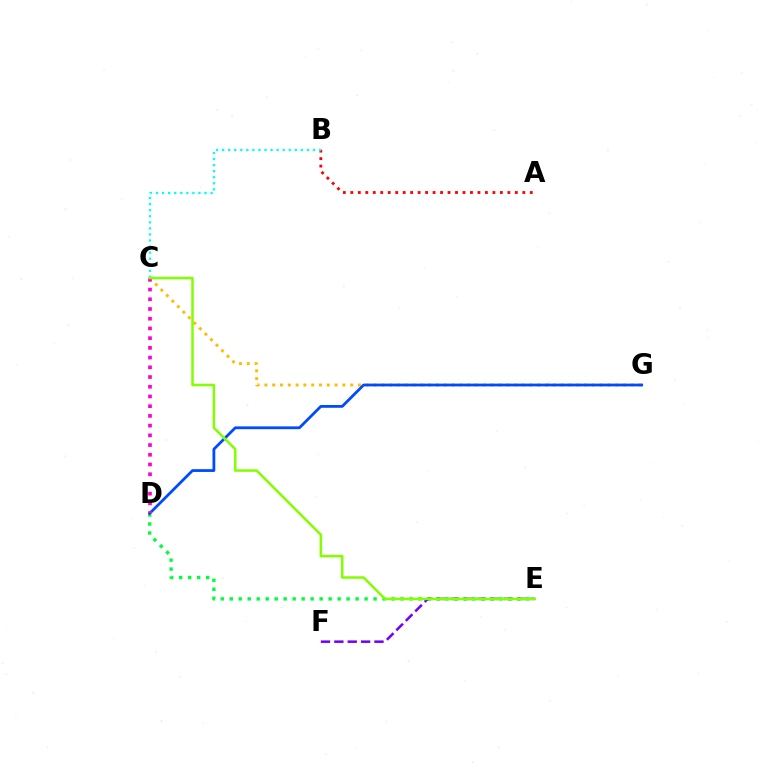{('A', 'B'): [{'color': '#ff0000', 'line_style': 'dotted', 'thickness': 2.03}], ('D', 'E'): [{'color': '#00ff39', 'line_style': 'dotted', 'thickness': 2.44}], ('C', 'G'): [{'color': '#ffbd00', 'line_style': 'dotted', 'thickness': 2.12}], ('E', 'F'): [{'color': '#7200ff', 'line_style': 'dashed', 'thickness': 1.82}], ('B', 'C'): [{'color': '#00fff6', 'line_style': 'dotted', 'thickness': 1.65}], ('D', 'G'): [{'color': '#004bff', 'line_style': 'solid', 'thickness': 2.01}], ('C', 'D'): [{'color': '#ff00cf', 'line_style': 'dotted', 'thickness': 2.64}], ('C', 'E'): [{'color': '#84ff00', 'line_style': 'solid', 'thickness': 1.81}]}